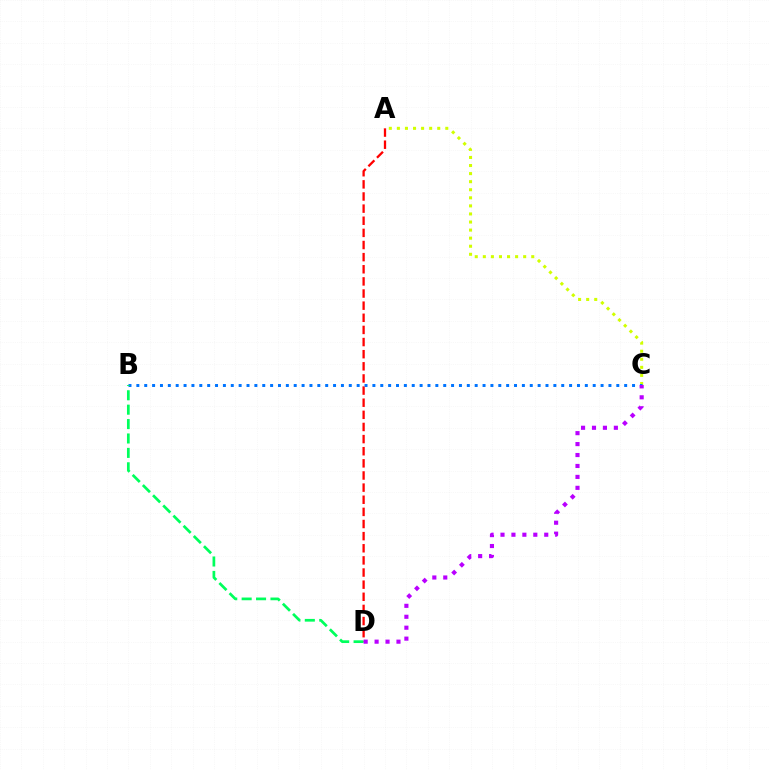{('A', 'C'): [{'color': '#d1ff00', 'line_style': 'dotted', 'thickness': 2.19}], ('A', 'D'): [{'color': '#ff0000', 'line_style': 'dashed', 'thickness': 1.65}], ('B', 'C'): [{'color': '#0074ff', 'line_style': 'dotted', 'thickness': 2.14}], ('B', 'D'): [{'color': '#00ff5c', 'line_style': 'dashed', 'thickness': 1.96}], ('C', 'D'): [{'color': '#b900ff', 'line_style': 'dotted', 'thickness': 2.97}]}